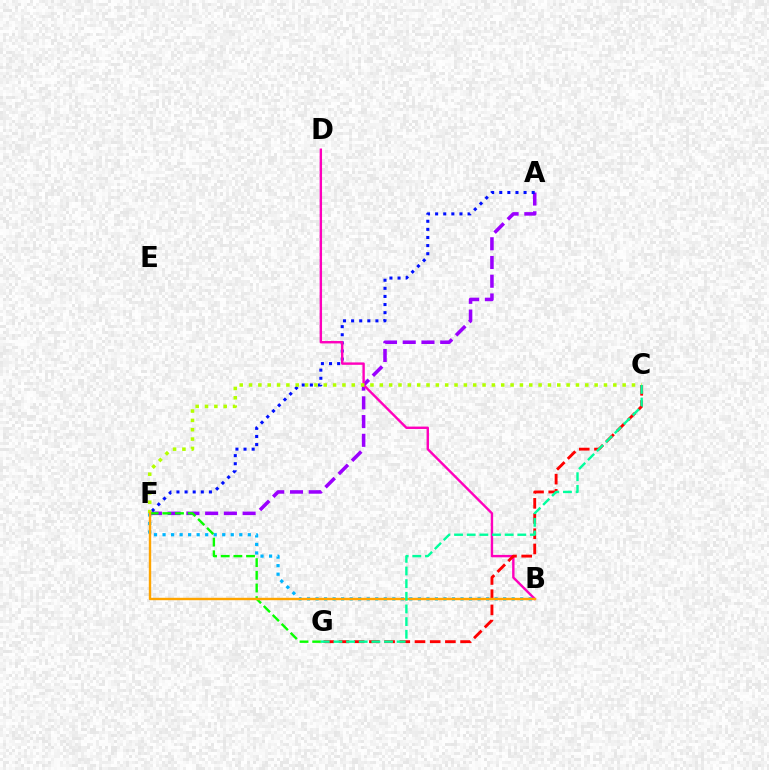{('A', 'F'): [{'color': '#9b00ff', 'line_style': 'dashed', 'thickness': 2.55}, {'color': '#0010ff', 'line_style': 'dotted', 'thickness': 2.2}], ('B', 'D'): [{'color': '#ff00bd', 'line_style': 'solid', 'thickness': 1.73}], ('C', 'F'): [{'color': '#b3ff00', 'line_style': 'dotted', 'thickness': 2.54}], ('C', 'G'): [{'color': '#ff0000', 'line_style': 'dashed', 'thickness': 2.06}, {'color': '#00ff9d', 'line_style': 'dashed', 'thickness': 1.72}], ('B', 'F'): [{'color': '#00b5ff', 'line_style': 'dotted', 'thickness': 2.32}, {'color': '#ffa500', 'line_style': 'solid', 'thickness': 1.73}], ('F', 'G'): [{'color': '#08ff00', 'line_style': 'dashed', 'thickness': 1.72}]}